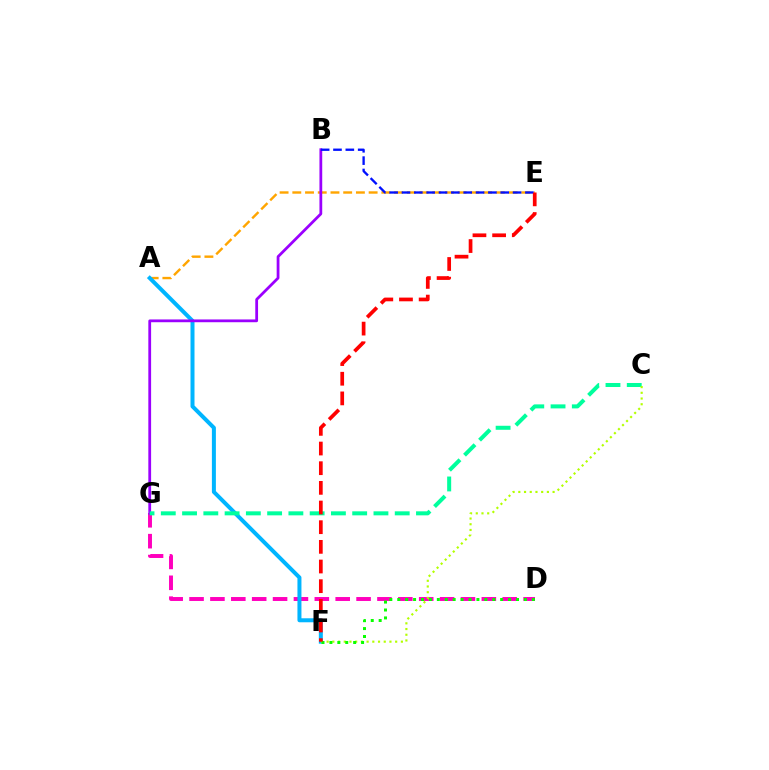{('D', 'G'): [{'color': '#ff00bd', 'line_style': 'dashed', 'thickness': 2.84}], ('A', 'E'): [{'color': '#ffa500', 'line_style': 'dashed', 'thickness': 1.73}], ('A', 'F'): [{'color': '#00b5ff', 'line_style': 'solid', 'thickness': 2.88}], ('B', 'G'): [{'color': '#9b00ff', 'line_style': 'solid', 'thickness': 2.0}], ('C', 'G'): [{'color': '#00ff9d', 'line_style': 'dashed', 'thickness': 2.89}], ('C', 'F'): [{'color': '#b3ff00', 'line_style': 'dotted', 'thickness': 1.55}], ('B', 'E'): [{'color': '#0010ff', 'line_style': 'dashed', 'thickness': 1.68}], ('D', 'F'): [{'color': '#08ff00', 'line_style': 'dotted', 'thickness': 2.15}], ('E', 'F'): [{'color': '#ff0000', 'line_style': 'dashed', 'thickness': 2.67}]}